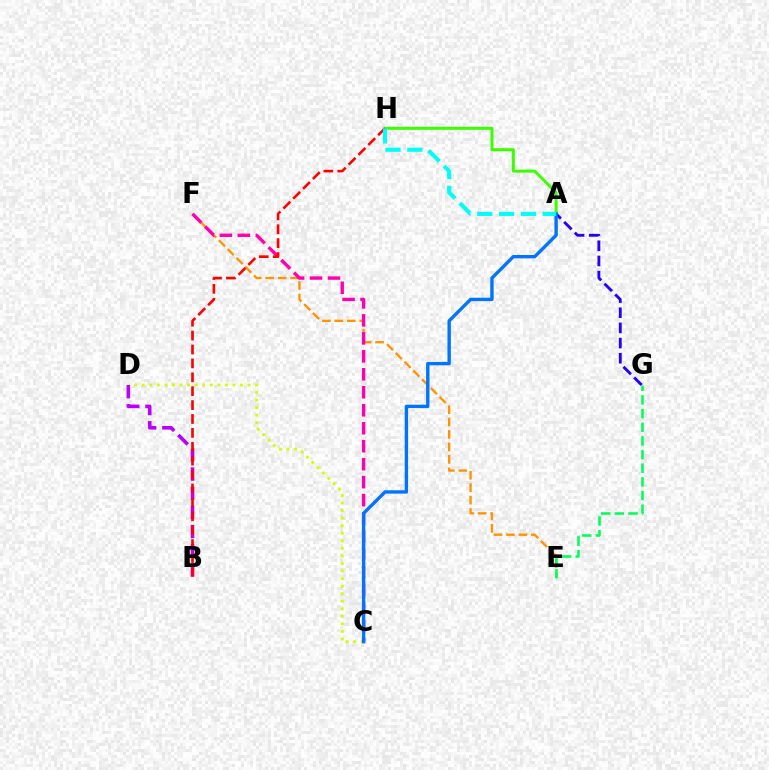{('C', 'D'): [{'color': '#d1ff00', 'line_style': 'dotted', 'thickness': 2.05}], ('B', 'D'): [{'color': '#b900ff', 'line_style': 'dashed', 'thickness': 2.6}], ('A', 'H'): [{'color': '#3dff00', 'line_style': 'solid', 'thickness': 2.16}, {'color': '#00fff6', 'line_style': 'dashed', 'thickness': 2.96}], ('E', 'F'): [{'color': '#ff9400', 'line_style': 'dashed', 'thickness': 1.69}], ('C', 'F'): [{'color': '#ff00ac', 'line_style': 'dashed', 'thickness': 2.44}], ('A', 'G'): [{'color': '#2500ff', 'line_style': 'dashed', 'thickness': 2.06}], ('E', 'G'): [{'color': '#00ff5c', 'line_style': 'dashed', 'thickness': 1.86}], ('B', 'H'): [{'color': '#ff0000', 'line_style': 'dashed', 'thickness': 1.89}], ('A', 'C'): [{'color': '#0074ff', 'line_style': 'solid', 'thickness': 2.43}]}